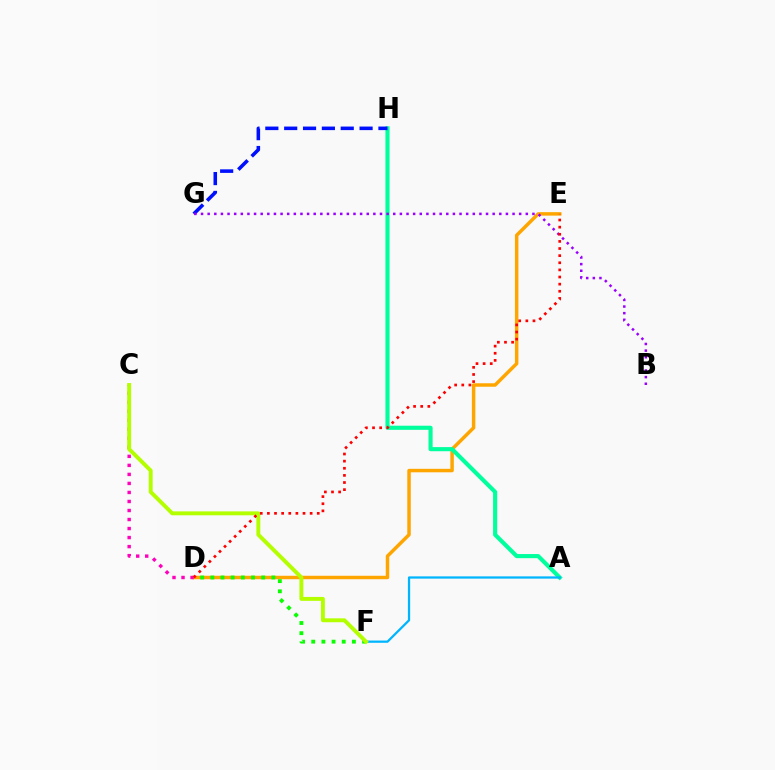{('D', 'E'): [{'color': '#ffa500', 'line_style': 'solid', 'thickness': 2.49}, {'color': '#ff0000', 'line_style': 'dotted', 'thickness': 1.94}], ('A', 'H'): [{'color': '#00ff9d', 'line_style': 'solid', 'thickness': 2.96}], ('G', 'H'): [{'color': '#0010ff', 'line_style': 'dashed', 'thickness': 2.56}], ('B', 'G'): [{'color': '#9b00ff', 'line_style': 'dotted', 'thickness': 1.8}], ('D', 'F'): [{'color': '#08ff00', 'line_style': 'dotted', 'thickness': 2.76}], ('C', 'D'): [{'color': '#ff00bd', 'line_style': 'dotted', 'thickness': 2.45}], ('A', 'F'): [{'color': '#00b5ff', 'line_style': 'solid', 'thickness': 1.62}], ('C', 'F'): [{'color': '#b3ff00', 'line_style': 'solid', 'thickness': 2.82}]}